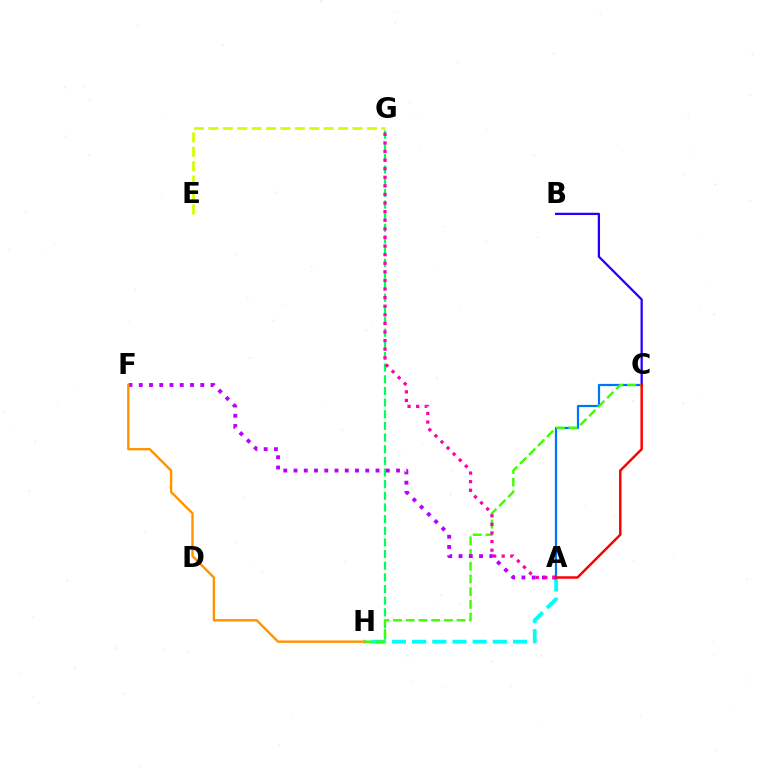{('A', 'H'): [{'color': '#00fff6', 'line_style': 'dashed', 'thickness': 2.74}], ('G', 'H'): [{'color': '#00ff5c', 'line_style': 'dashed', 'thickness': 1.58}], ('B', 'C'): [{'color': '#2500ff', 'line_style': 'solid', 'thickness': 1.63}], ('A', 'C'): [{'color': '#0074ff', 'line_style': 'solid', 'thickness': 1.6}, {'color': '#ff0000', 'line_style': 'solid', 'thickness': 1.78}], ('E', 'G'): [{'color': '#d1ff00', 'line_style': 'dashed', 'thickness': 1.96}], ('C', 'H'): [{'color': '#3dff00', 'line_style': 'dashed', 'thickness': 1.73}], ('A', 'F'): [{'color': '#b900ff', 'line_style': 'dotted', 'thickness': 2.79}], ('A', 'G'): [{'color': '#ff00ac', 'line_style': 'dotted', 'thickness': 2.33}], ('F', 'H'): [{'color': '#ff9400', 'line_style': 'solid', 'thickness': 1.72}]}